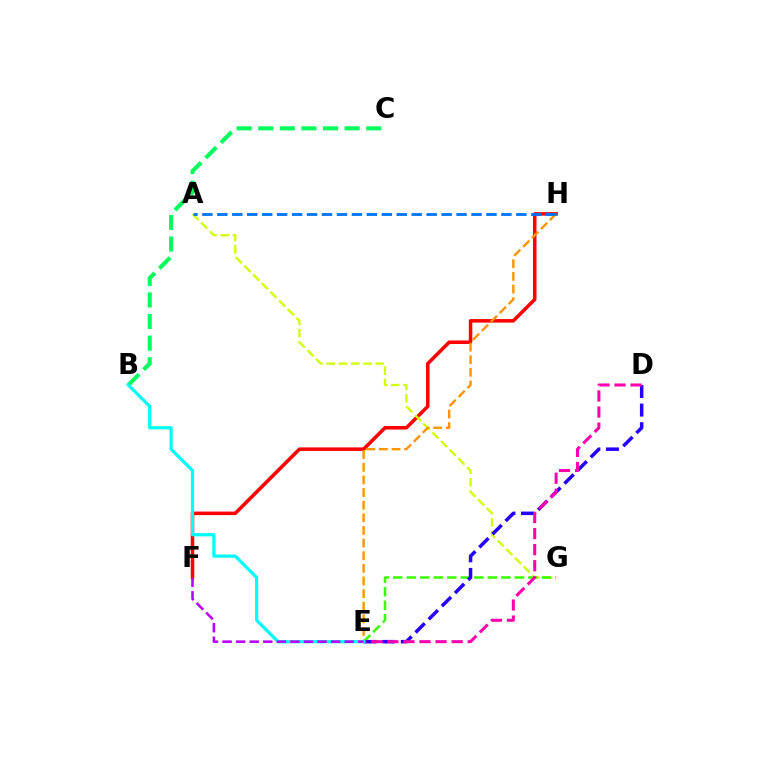{('F', 'H'): [{'color': '#ff0000', 'line_style': 'solid', 'thickness': 2.54}], ('A', 'G'): [{'color': '#d1ff00', 'line_style': 'dashed', 'thickness': 1.67}], ('E', 'H'): [{'color': '#ff9400', 'line_style': 'dashed', 'thickness': 1.72}], ('B', 'C'): [{'color': '#00ff5c', 'line_style': 'dashed', 'thickness': 2.93}], ('E', 'G'): [{'color': '#3dff00', 'line_style': 'dashed', 'thickness': 1.84}], ('D', 'E'): [{'color': '#2500ff', 'line_style': 'dashed', 'thickness': 2.53}, {'color': '#ff00ac', 'line_style': 'dashed', 'thickness': 2.18}], ('A', 'H'): [{'color': '#0074ff', 'line_style': 'dashed', 'thickness': 2.03}], ('B', 'E'): [{'color': '#00fff6', 'line_style': 'solid', 'thickness': 2.31}], ('E', 'F'): [{'color': '#b900ff', 'line_style': 'dashed', 'thickness': 1.84}]}